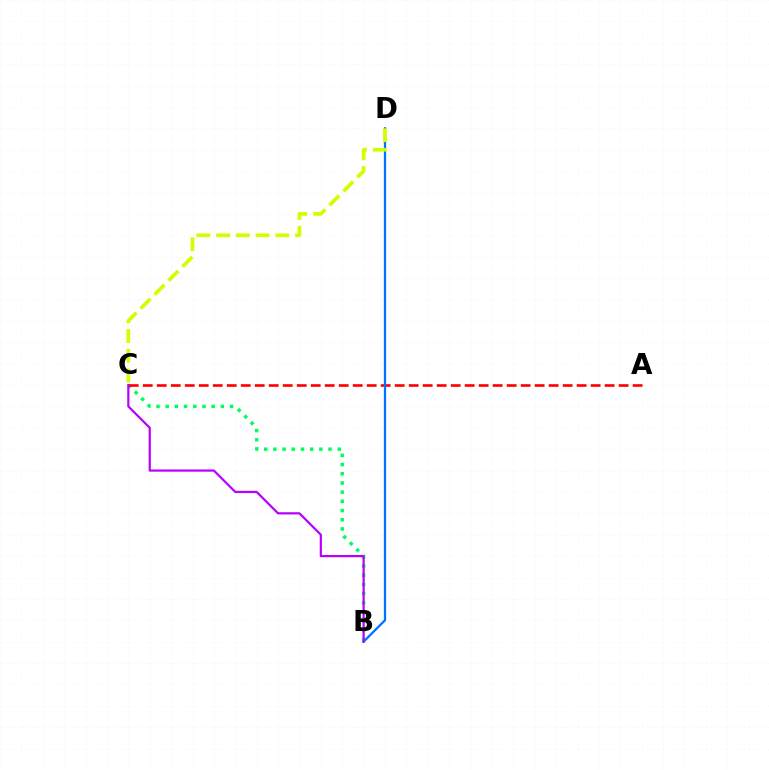{('B', 'C'): [{'color': '#00ff5c', 'line_style': 'dotted', 'thickness': 2.5}, {'color': '#b900ff', 'line_style': 'solid', 'thickness': 1.6}], ('A', 'C'): [{'color': '#ff0000', 'line_style': 'dashed', 'thickness': 1.9}], ('B', 'D'): [{'color': '#0074ff', 'line_style': 'solid', 'thickness': 1.64}], ('C', 'D'): [{'color': '#d1ff00', 'line_style': 'dashed', 'thickness': 2.68}]}